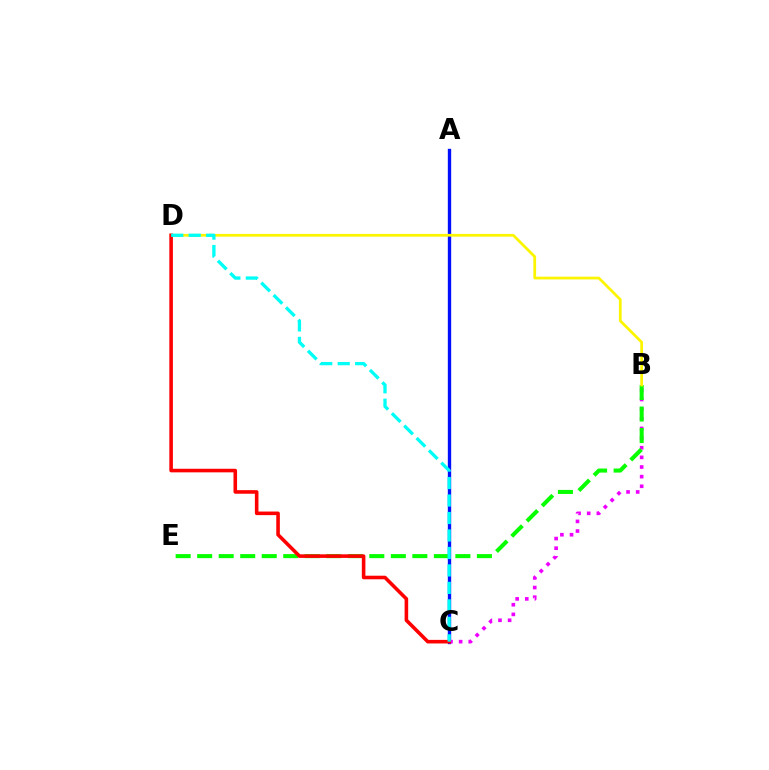{('A', 'C'): [{'color': '#0010ff', 'line_style': 'solid', 'thickness': 2.41}], ('B', 'C'): [{'color': '#ee00ff', 'line_style': 'dotted', 'thickness': 2.62}], ('B', 'E'): [{'color': '#08ff00', 'line_style': 'dashed', 'thickness': 2.92}], ('B', 'D'): [{'color': '#fcf500', 'line_style': 'solid', 'thickness': 1.97}], ('C', 'D'): [{'color': '#ff0000', 'line_style': 'solid', 'thickness': 2.58}, {'color': '#00fff6', 'line_style': 'dashed', 'thickness': 2.37}]}